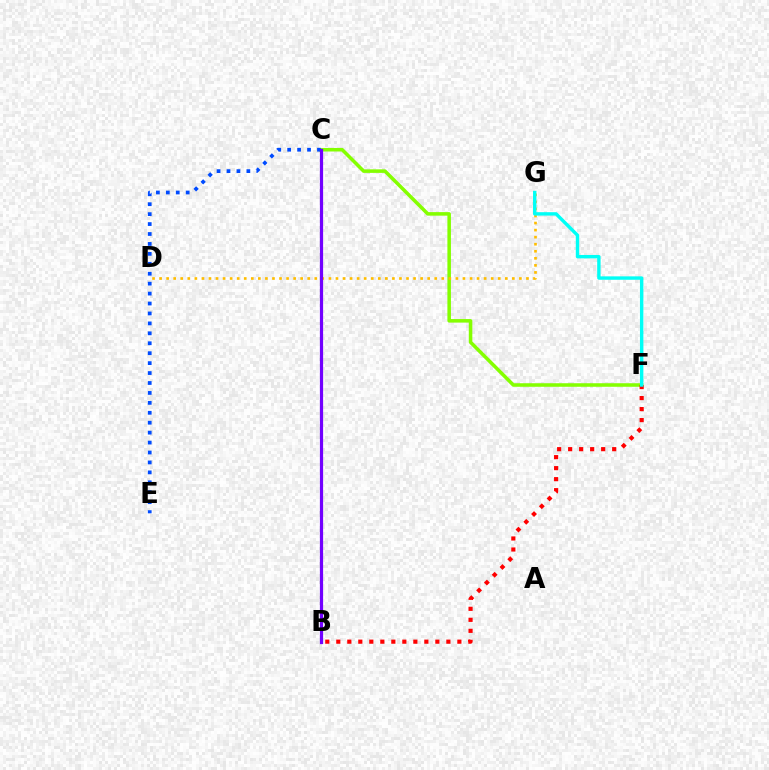{('C', 'F'): [{'color': '#84ff00', 'line_style': 'solid', 'thickness': 2.55}], ('C', 'E'): [{'color': '#004bff', 'line_style': 'dotted', 'thickness': 2.7}], ('B', 'C'): [{'color': '#00ff39', 'line_style': 'dotted', 'thickness': 2.03}, {'color': '#ff00cf', 'line_style': 'solid', 'thickness': 2.01}, {'color': '#7200ff', 'line_style': 'solid', 'thickness': 2.31}], ('D', 'G'): [{'color': '#ffbd00', 'line_style': 'dotted', 'thickness': 1.92}], ('B', 'F'): [{'color': '#ff0000', 'line_style': 'dotted', 'thickness': 2.99}], ('F', 'G'): [{'color': '#00fff6', 'line_style': 'solid', 'thickness': 2.45}]}